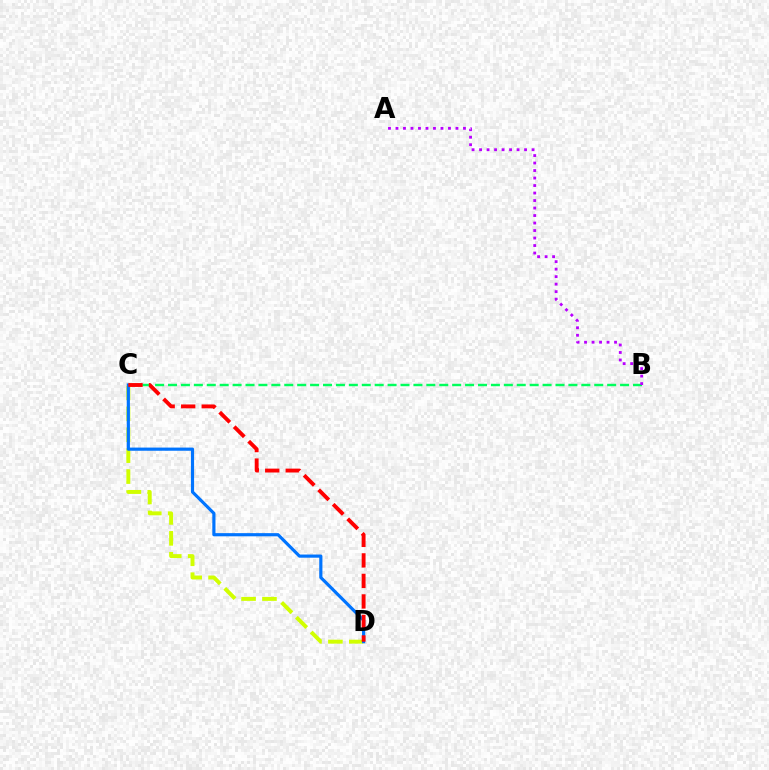{('B', 'C'): [{'color': '#00ff5c', 'line_style': 'dashed', 'thickness': 1.75}], ('C', 'D'): [{'color': '#d1ff00', 'line_style': 'dashed', 'thickness': 2.84}, {'color': '#0074ff', 'line_style': 'solid', 'thickness': 2.28}, {'color': '#ff0000', 'line_style': 'dashed', 'thickness': 2.79}], ('A', 'B'): [{'color': '#b900ff', 'line_style': 'dotted', 'thickness': 2.04}]}